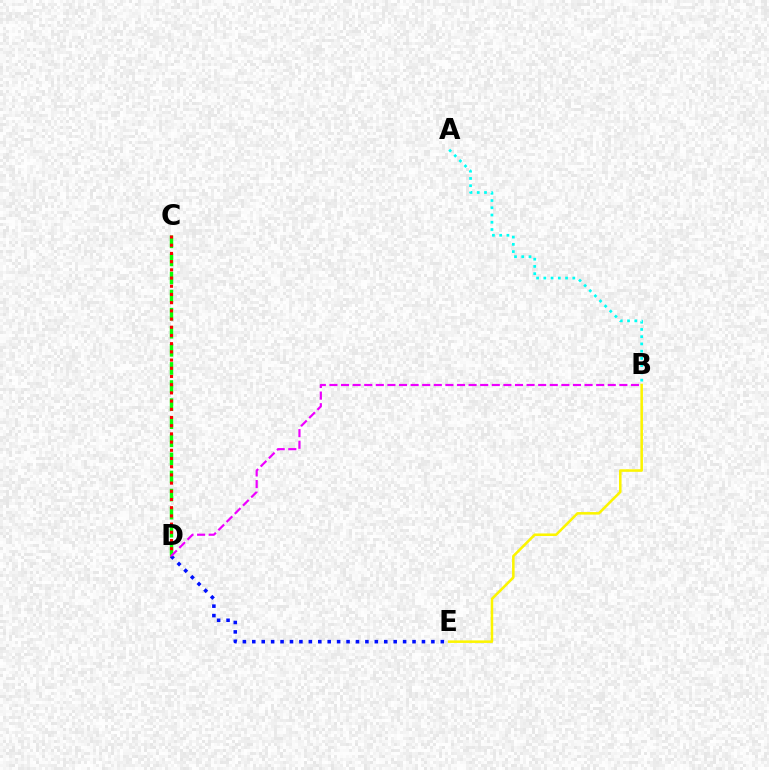{('C', 'D'): [{'color': '#08ff00', 'line_style': 'dashed', 'thickness': 2.46}, {'color': '#ff0000', 'line_style': 'dotted', 'thickness': 2.23}], ('D', 'E'): [{'color': '#0010ff', 'line_style': 'dotted', 'thickness': 2.56}], ('B', 'E'): [{'color': '#fcf500', 'line_style': 'solid', 'thickness': 1.83}], ('B', 'D'): [{'color': '#ee00ff', 'line_style': 'dashed', 'thickness': 1.58}], ('A', 'B'): [{'color': '#00fff6', 'line_style': 'dotted', 'thickness': 1.97}]}